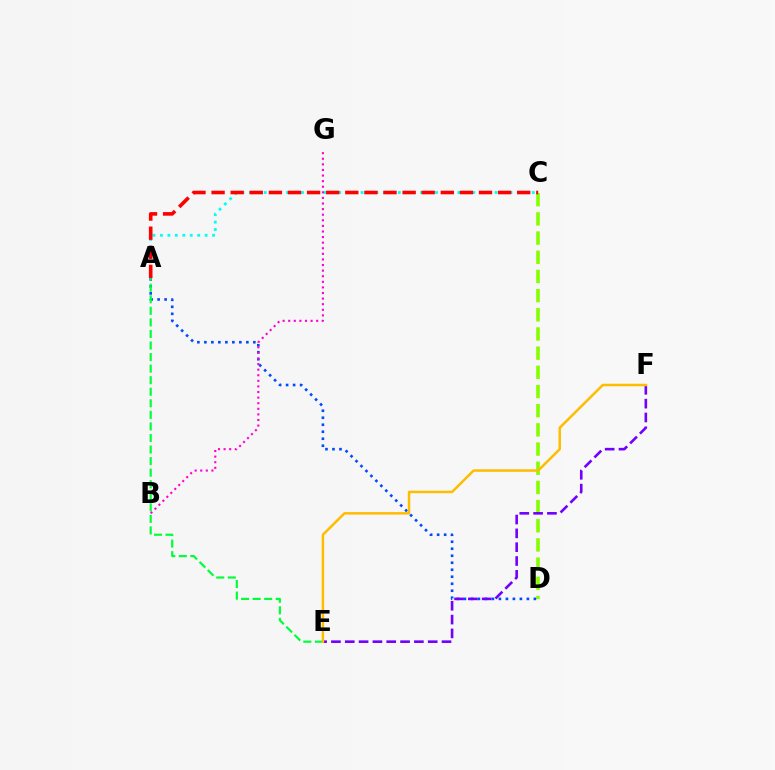{('C', 'D'): [{'color': '#84ff00', 'line_style': 'dashed', 'thickness': 2.61}], ('A', 'D'): [{'color': '#004bff', 'line_style': 'dotted', 'thickness': 1.9}], ('A', 'E'): [{'color': '#00ff39', 'line_style': 'dashed', 'thickness': 1.57}], ('A', 'C'): [{'color': '#00fff6', 'line_style': 'dotted', 'thickness': 2.02}, {'color': '#ff0000', 'line_style': 'dashed', 'thickness': 2.59}], ('B', 'G'): [{'color': '#ff00cf', 'line_style': 'dotted', 'thickness': 1.52}], ('E', 'F'): [{'color': '#7200ff', 'line_style': 'dashed', 'thickness': 1.88}, {'color': '#ffbd00', 'line_style': 'solid', 'thickness': 1.8}]}